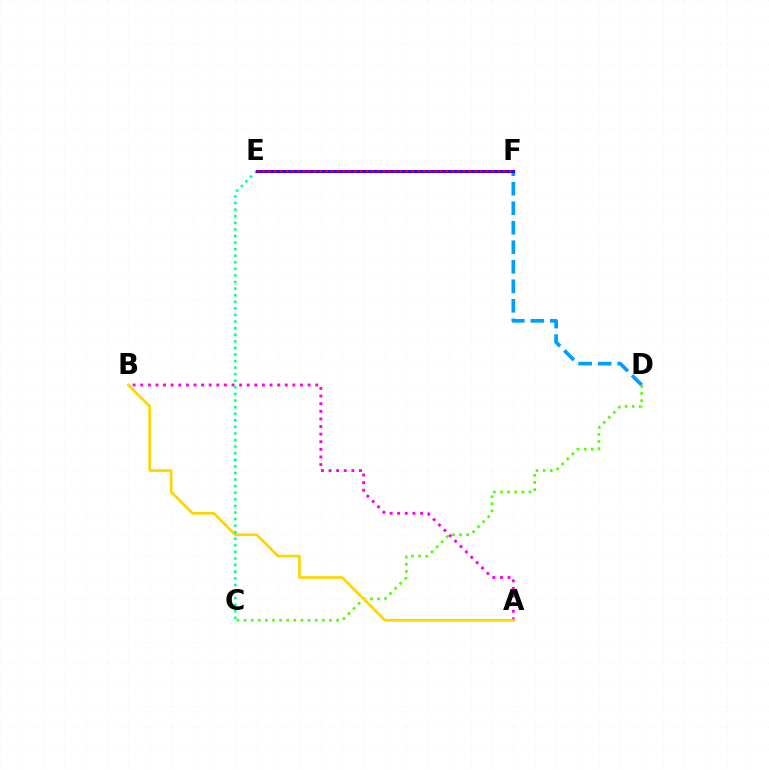{('D', 'F'): [{'color': '#009eff', 'line_style': 'dashed', 'thickness': 2.65}], ('C', 'D'): [{'color': '#4fff00', 'line_style': 'dotted', 'thickness': 1.93}], ('A', 'B'): [{'color': '#ff00ed', 'line_style': 'dotted', 'thickness': 2.07}, {'color': '#ffd500', 'line_style': 'solid', 'thickness': 1.94}], ('C', 'E'): [{'color': '#00ff86', 'line_style': 'dotted', 'thickness': 1.79}], ('E', 'F'): [{'color': '#3700ff', 'line_style': 'solid', 'thickness': 2.21}, {'color': '#ff0000', 'line_style': 'dotted', 'thickness': 1.56}]}